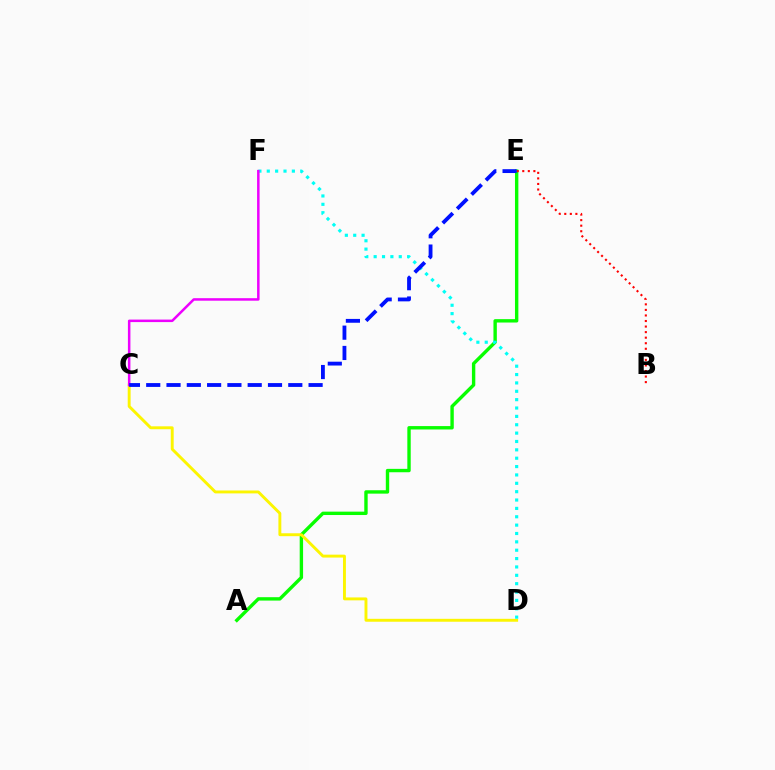{('A', 'E'): [{'color': '#08ff00', 'line_style': 'solid', 'thickness': 2.44}], ('C', 'D'): [{'color': '#fcf500', 'line_style': 'solid', 'thickness': 2.1}], ('D', 'F'): [{'color': '#00fff6', 'line_style': 'dotted', 'thickness': 2.27}], ('C', 'F'): [{'color': '#ee00ff', 'line_style': 'solid', 'thickness': 1.81}], ('B', 'E'): [{'color': '#ff0000', 'line_style': 'dotted', 'thickness': 1.51}], ('C', 'E'): [{'color': '#0010ff', 'line_style': 'dashed', 'thickness': 2.76}]}